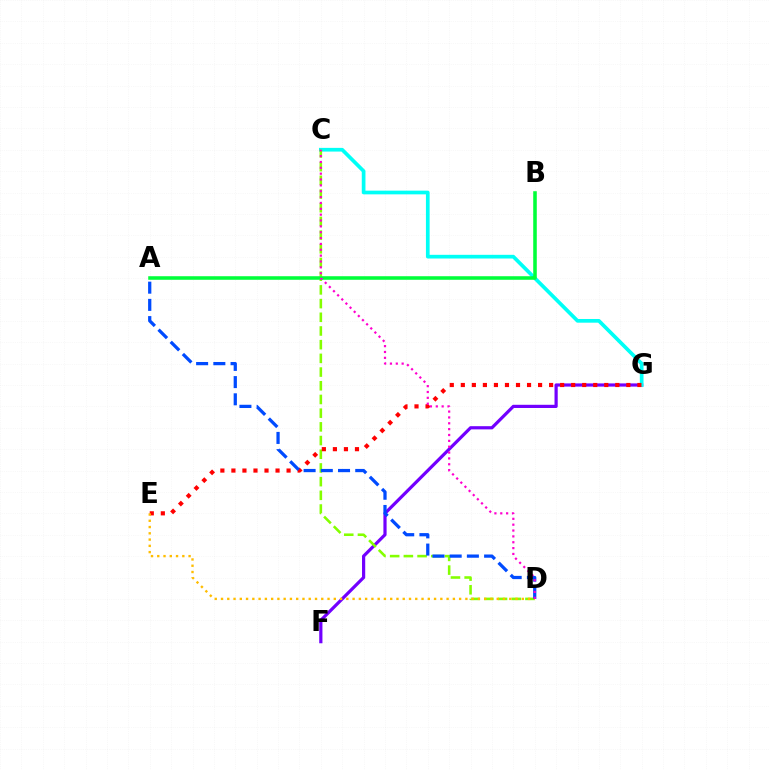{('F', 'G'): [{'color': '#7200ff', 'line_style': 'solid', 'thickness': 2.3}], ('C', 'G'): [{'color': '#00fff6', 'line_style': 'solid', 'thickness': 2.66}], ('C', 'D'): [{'color': '#84ff00', 'line_style': 'dashed', 'thickness': 1.86}, {'color': '#ff00cf', 'line_style': 'dotted', 'thickness': 1.59}], ('A', 'B'): [{'color': '#00ff39', 'line_style': 'solid', 'thickness': 2.56}], ('E', 'G'): [{'color': '#ff0000', 'line_style': 'dotted', 'thickness': 3.0}], ('D', 'E'): [{'color': '#ffbd00', 'line_style': 'dotted', 'thickness': 1.7}], ('A', 'D'): [{'color': '#004bff', 'line_style': 'dashed', 'thickness': 2.34}]}